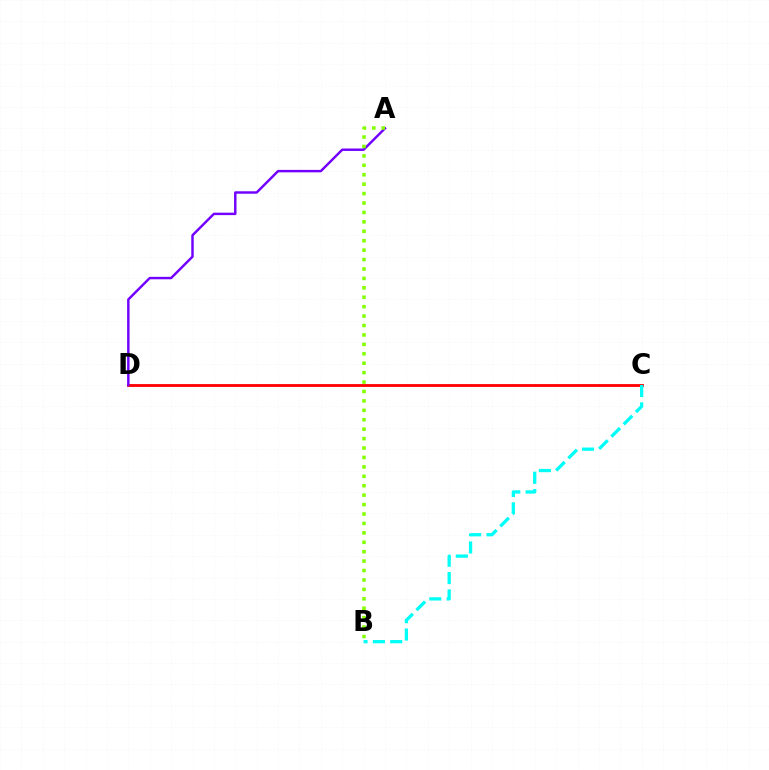{('C', 'D'): [{'color': '#ff0000', 'line_style': 'solid', 'thickness': 2.03}], ('B', 'C'): [{'color': '#00fff6', 'line_style': 'dashed', 'thickness': 2.36}], ('A', 'D'): [{'color': '#7200ff', 'line_style': 'solid', 'thickness': 1.76}], ('A', 'B'): [{'color': '#84ff00', 'line_style': 'dotted', 'thickness': 2.56}]}